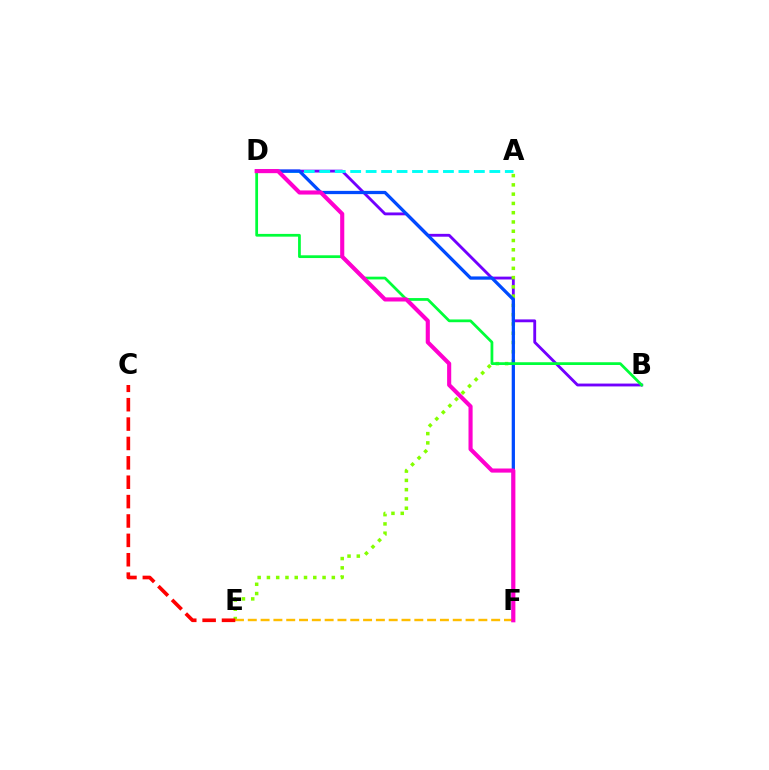{('B', 'D'): [{'color': '#7200ff', 'line_style': 'solid', 'thickness': 2.05}, {'color': '#00ff39', 'line_style': 'solid', 'thickness': 1.98}], ('A', 'E'): [{'color': '#84ff00', 'line_style': 'dotted', 'thickness': 2.52}], ('A', 'D'): [{'color': '#00fff6', 'line_style': 'dashed', 'thickness': 2.1}], ('D', 'F'): [{'color': '#004bff', 'line_style': 'solid', 'thickness': 2.34}, {'color': '#ff00cf', 'line_style': 'solid', 'thickness': 2.96}], ('E', 'F'): [{'color': '#ffbd00', 'line_style': 'dashed', 'thickness': 1.74}], ('C', 'E'): [{'color': '#ff0000', 'line_style': 'dashed', 'thickness': 2.63}]}